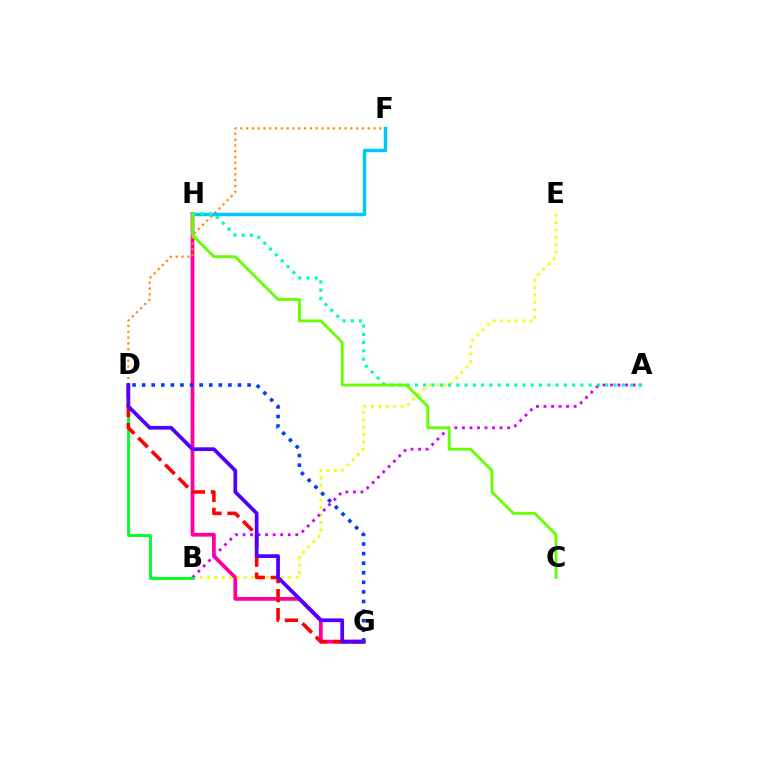{('G', 'H'): [{'color': '#ff00a0', 'line_style': 'solid', 'thickness': 2.71}], ('B', 'E'): [{'color': '#eeff00', 'line_style': 'dotted', 'thickness': 2.01}], ('A', 'B'): [{'color': '#d600ff', 'line_style': 'dotted', 'thickness': 2.05}], ('D', 'F'): [{'color': '#ff8800', 'line_style': 'dotted', 'thickness': 1.57}], ('F', 'H'): [{'color': '#00c7ff', 'line_style': 'solid', 'thickness': 2.49}], ('B', 'D'): [{'color': '#00ff27', 'line_style': 'solid', 'thickness': 2.09}], ('D', 'G'): [{'color': '#ff0000', 'line_style': 'dashed', 'thickness': 2.58}, {'color': '#4f00ff', 'line_style': 'solid', 'thickness': 2.69}, {'color': '#003fff', 'line_style': 'dotted', 'thickness': 2.6}], ('A', 'H'): [{'color': '#00ffaf', 'line_style': 'dotted', 'thickness': 2.25}], ('C', 'H'): [{'color': '#66ff00', 'line_style': 'solid', 'thickness': 2.05}]}